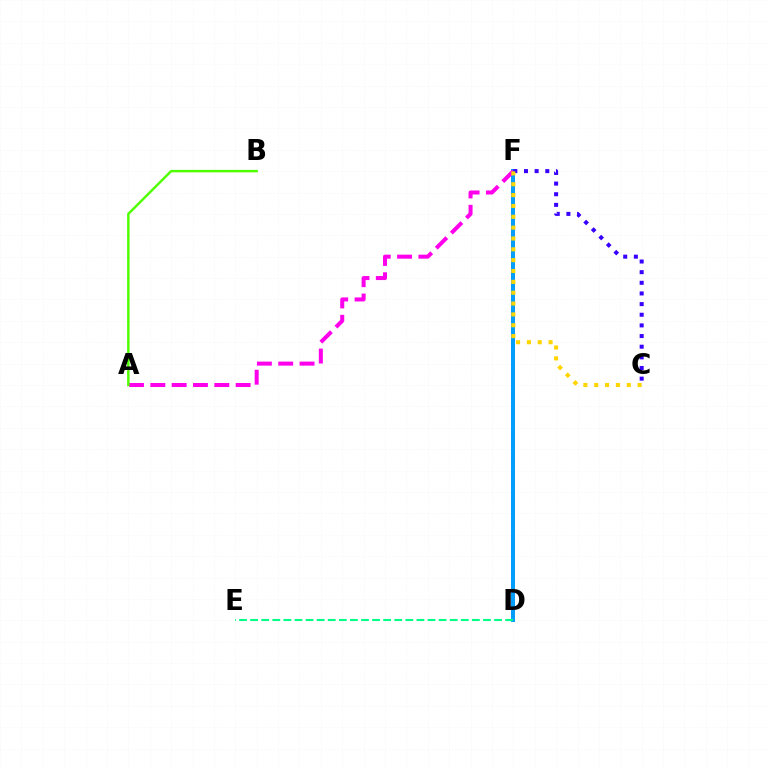{('D', 'F'): [{'color': '#ff0000', 'line_style': 'solid', 'thickness': 2.61}, {'color': '#009eff', 'line_style': 'solid', 'thickness': 2.85}], ('A', 'F'): [{'color': '#ff00ed', 'line_style': 'dashed', 'thickness': 2.9}], ('A', 'B'): [{'color': '#4fff00', 'line_style': 'solid', 'thickness': 1.76}], ('C', 'F'): [{'color': '#3700ff', 'line_style': 'dotted', 'thickness': 2.89}, {'color': '#ffd500', 'line_style': 'dotted', 'thickness': 2.95}], ('D', 'E'): [{'color': '#00ff86', 'line_style': 'dashed', 'thickness': 1.51}]}